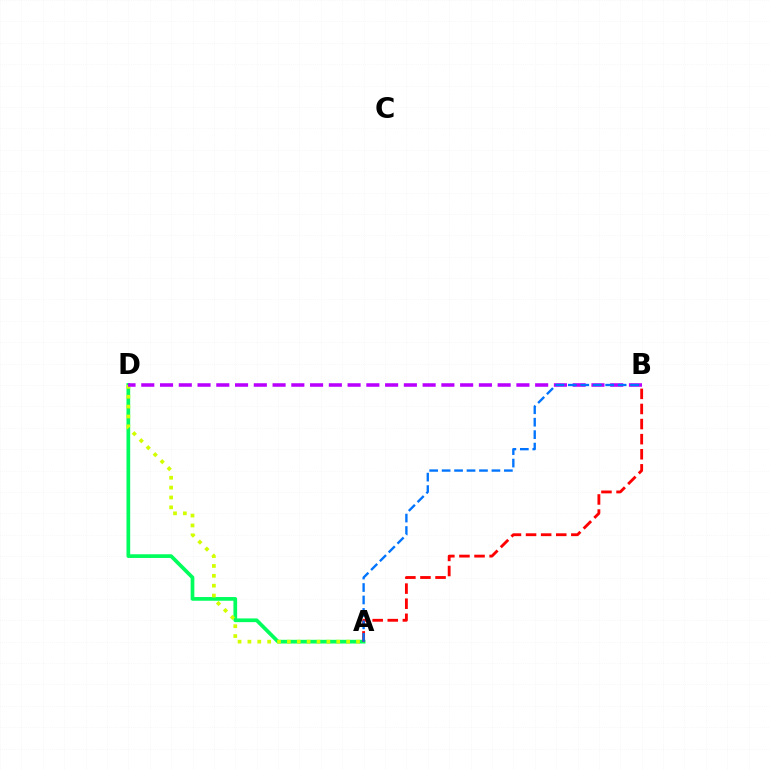{('A', 'D'): [{'color': '#00ff5c', 'line_style': 'solid', 'thickness': 2.67}, {'color': '#d1ff00', 'line_style': 'dotted', 'thickness': 2.68}], ('A', 'B'): [{'color': '#ff0000', 'line_style': 'dashed', 'thickness': 2.05}, {'color': '#0074ff', 'line_style': 'dashed', 'thickness': 1.69}], ('B', 'D'): [{'color': '#b900ff', 'line_style': 'dashed', 'thickness': 2.55}]}